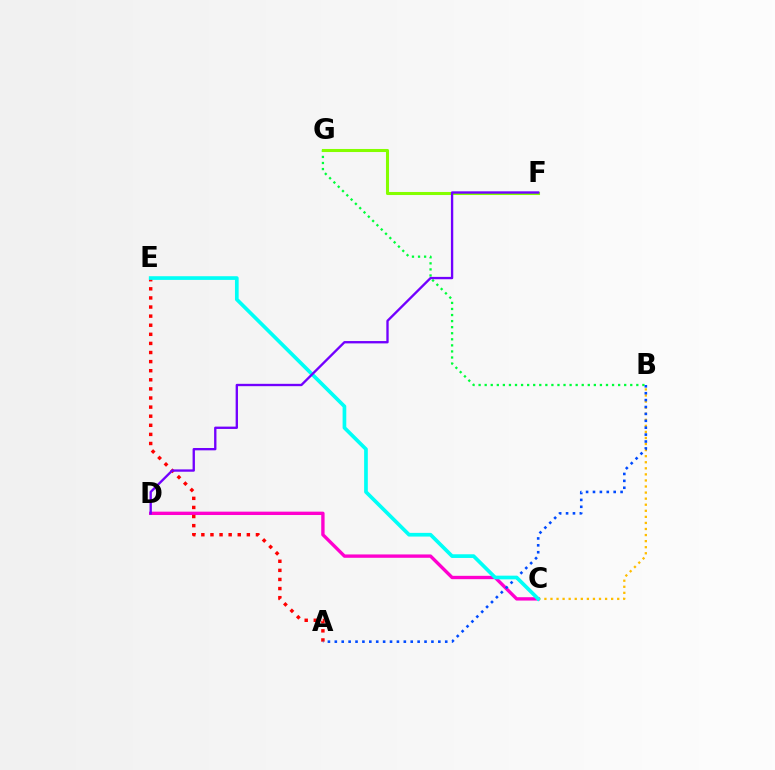{('B', 'G'): [{'color': '#00ff39', 'line_style': 'dotted', 'thickness': 1.65}], ('B', 'C'): [{'color': '#ffbd00', 'line_style': 'dotted', 'thickness': 1.65}], ('C', 'D'): [{'color': '#ff00cf', 'line_style': 'solid', 'thickness': 2.42}], ('A', 'E'): [{'color': '#ff0000', 'line_style': 'dotted', 'thickness': 2.47}], ('F', 'G'): [{'color': '#84ff00', 'line_style': 'solid', 'thickness': 2.2}], ('A', 'B'): [{'color': '#004bff', 'line_style': 'dotted', 'thickness': 1.87}], ('C', 'E'): [{'color': '#00fff6', 'line_style': 'solid', 'thickness': 2.65}], ('D', 'F'): [{'color': '#7200ff', 'line_style': 'solid', 'thickness': 1.69}]}